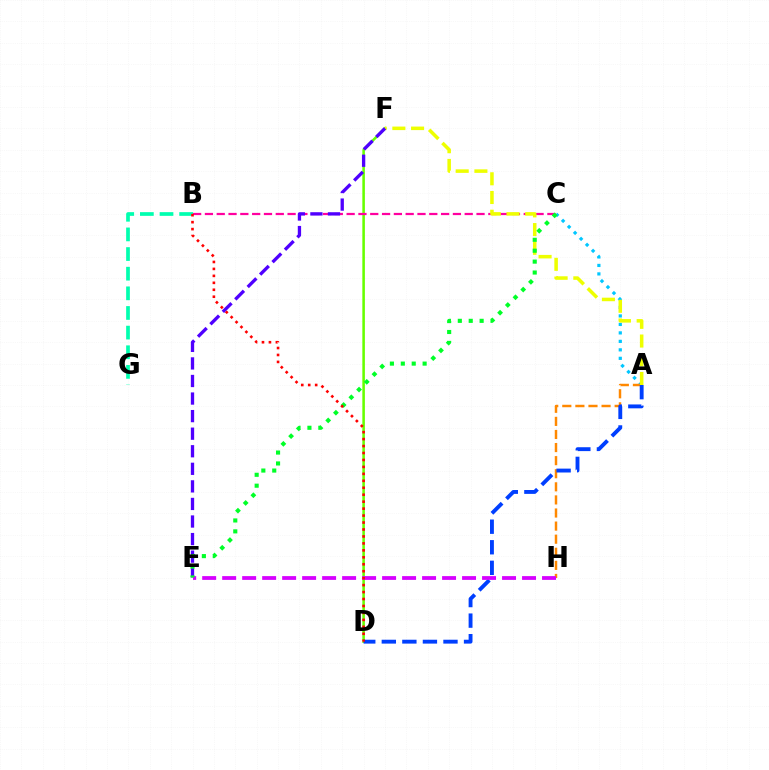{('A', 'C'): [{'color': '#00c7ff', 'line_style': 'dotted', 'thickness': 2.3}], ('D', 'F'): [{'color': '#66ff00', 'line_style': 'solid', 'thickness': 1.84}], ('B', 'C'): [{'color': '#ff00a0', 'line_style': 'dashed', 'thickness': 1.6}], ('A', 'H'): [{'color': '#ff8800', 'line_style': 'dashed', 'thickness': 1.78}], ('A', 'D'): [{'color': '#003fff', 'line_style': 'dashed', 'thickness': 2.79}], ('A', 'F'): [{'color': '#eeff00', 'line_style': 'dashed', 'thickness': 2.54}], ('E', 'F'): [{'color': '#4f00ff', 'line_style': 'dashed', 'thickness': 2.39}], ('E', 'H'): [{'color': '#d600ff', 'line_style': 'dashed', 'thickness': 2.72}], ('C', 'E'): [{'color': '#00ff27', 'line_style': 'dotted', 'thickness': 2.96}], ('B', 'G'): [{'color': '#00ffaf', 'line_style': 'dashed', 'thickness': 2.67}], ('B', 'D'): [{'color': '#ff0000', 'line_style': 'dotted', 'thickness': 1.89}]}